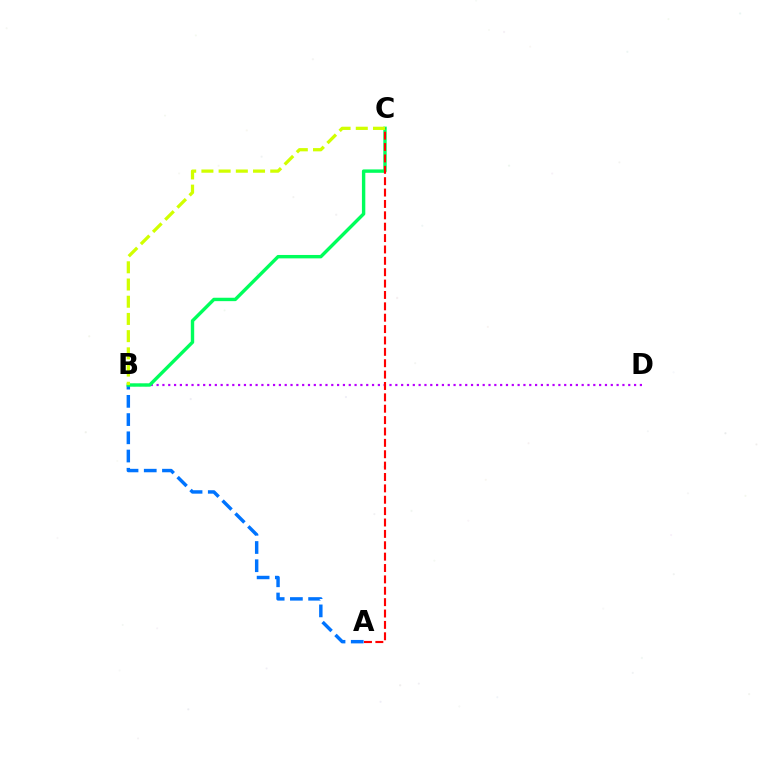{('B', 'D'): [{'color': '#b900ff', 'line_style': 'dotted', 'thickness': 1.58}], ('A', 'B'): [{'color': '#0074ff', 'line_style': 'dashed', 'thickness': 2.48}], ('B', 'C'): [{'color': '#00ff5c', 'line_style': 'solid', 'thickness': 2.45}, {'color': '#d1ff00', 'line_style': 'dashed', 'thickness': 2.34}], ('A', 'C'): [{'color': '#ff0000', 'line_style': 'dashed', 'thickness': 1.55}]}